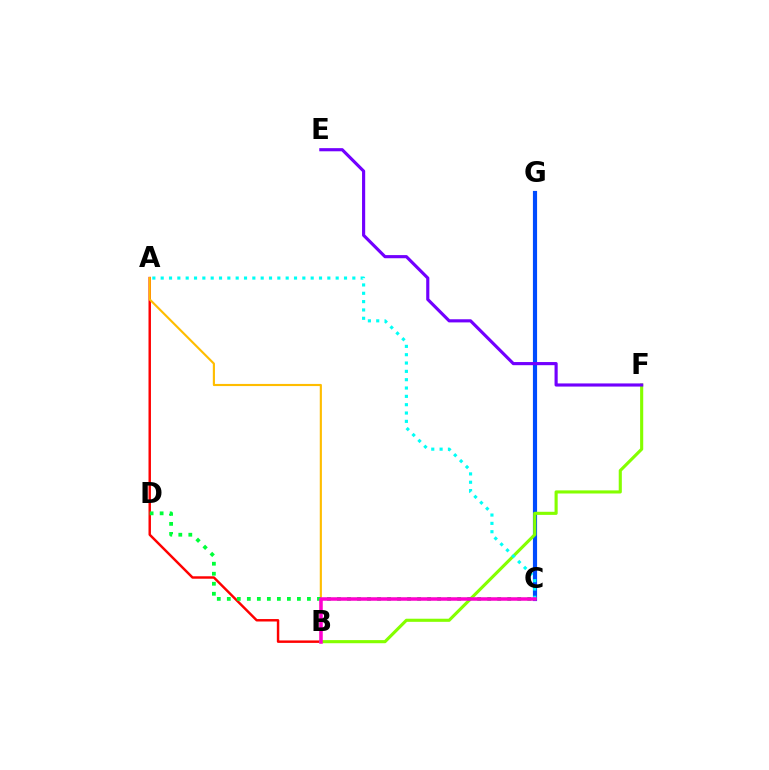{('A', 'B'): [{'color': '#ff0000', 'line_style': 'solid', 'thickness': 1.76}, {'color': '#ffbd00', 'line_style': 'solid', 'thickness': 1.54}], ('C', 'G'): [{'color': '#004bff', 'line_style': 'solid', 'thickness': 3.0}], ('B', 'F'): [{'color': '#84ff00', 'line_style': 'solid', 'thickness': 2.24}], ('C', 'D'): [{'color': '#00ff39', 'line_style': 'dotted', 'thickness': 2.72}], ('A', 'C'): [{'color': '#00fff6', 'line_style': 'dotted', 'thickness': 2.26}], ('B', 'C'): [{'color': '#ff00cf', 'line_style': 'solid', 'thickness': 2.54}], ('E', 'F'): [{'color': '#7200ff', 'line_style': 'solid', 'thickness': 2.26}]}